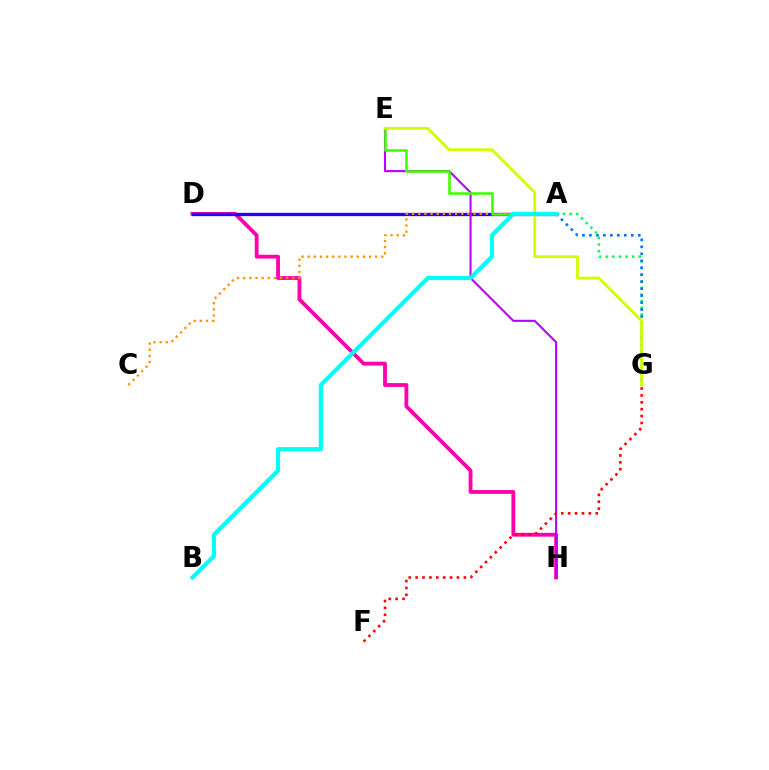{('D', 'H'): [{'color': '#ff00ac', 'line_style': 'solid', 'thickness': 2.75}], ('A', 'D'): [{'color': '#2500ff', 'line_style': 'solid', 'thickness': 2.37}], ('A', 'C'): [{'color': '#ff9400', 'line_style': 'dotted', 'thickness': 1.67}], ('A', 'G'): [{'color': '#00ff5c', 'line_style': 'dotted', 'thickness': 1.8}, {'color': '#0074ff', 'line_style': 'dotted', 'thickness': 1.9}], ('E', 'H'): [{'color': '#b900ff', 'line_style': 'solid', 'thickness': 1.51}], ('A', 'E'): [{'color': '#3dff00', 'line_style': 'solid', 'thickness': 1.84}], ('E', 'G'): [{'color': '#d1ff00', 'line_style': 'solid', 'thickness': 2.04}], ('A', 'B'): [{'color': '#00fff6', 'line_style': 'solid', 'thickness': 2.97}], ('F', 'G'): [{'color': '#ff0000', 'line_style': 'dotted', 'thickness': 1.87}]}